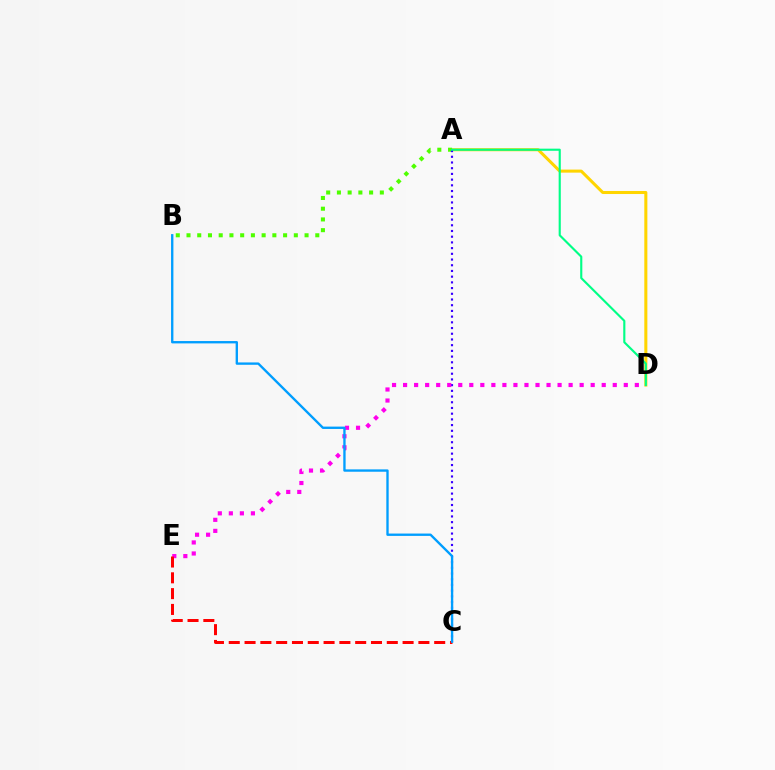{('A', 'D'): [{'color': '#ffd500', 'line_style': 'solid', 'thickness': 2.2}, {'color': '#00ff86', 'line_style': 'solid', 'thickness': 1.54}], ('A', 'B'): [{'color': '#4fff00', 'line_style': 'dotted', 'thickness': 2.92}], ('A', 'C'): [{'color': '#3700ff', 'line_style': 'dotted', 'thickness': 1.55}], ('D', 'E'): [{'color': '#ff00ed', 'line_style': 'dotted', 'thickness': 3.0}], ('C', 'E'): [{'color': '#ff0000', 'line_style': 'dashed', 'thickness': 2.15}], ('B', 'C'): [{'color': '#009eff', 'line_style': 'solid', 'thickness': 1.69}]}